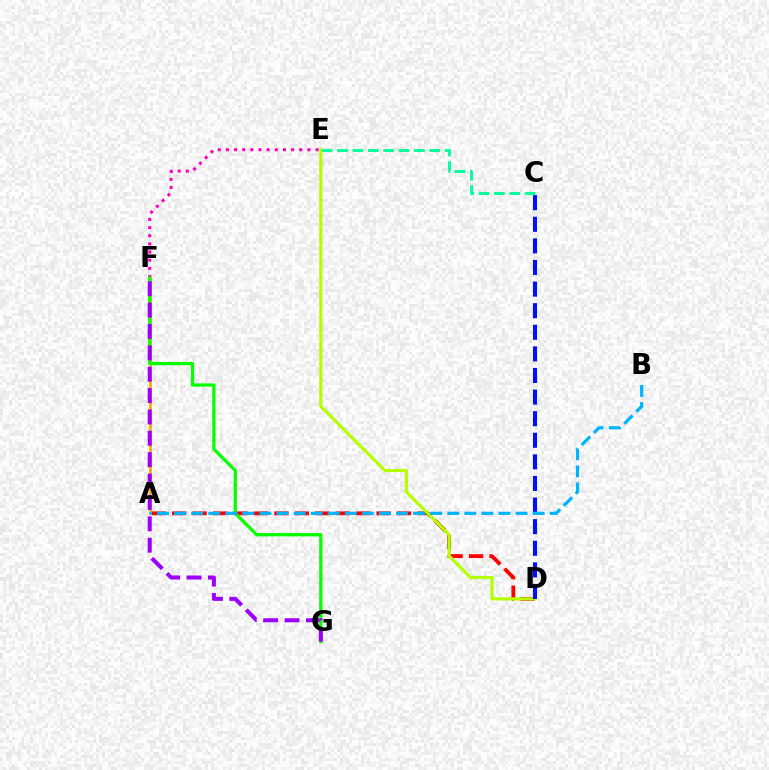{('A', 'D'): [{'color': '#ff0000', 'line_style': 'dashed', 'thickness': 2.78}], ('E', 'F'): [{'color': '#ff00bd', 'line_style': 'dotted', 'thickness': 2.22}], ('D', 'E'): [{'color': '#b3ff00', 'line_style': 'solid', 'thickness': 2.27}], ('A', 'F'): [{'color': '#ffa500', 'line_style': 'solid', 'thickness': 1.94}], ('F', 'G'): [{'color': '#08ff00', 'line_style': 'solid', 'thickness': 2.35}, {'color': '#9b00ff', 'line_style': 'dashed', 'thickness': 2.9}], ('C', 'D'): [{'color': '#0010ff', 'line_style': 'dashed', 'thickness': 2.93}], ('A', 'B'): [{'color': '#00b5ff', 'line_style': 'dashed', 'thickness': 2.32}], ('C', 'E'): [{'color': '#00ff9d', 'line_style': 'dashed', 'thickness': 2.09}]}